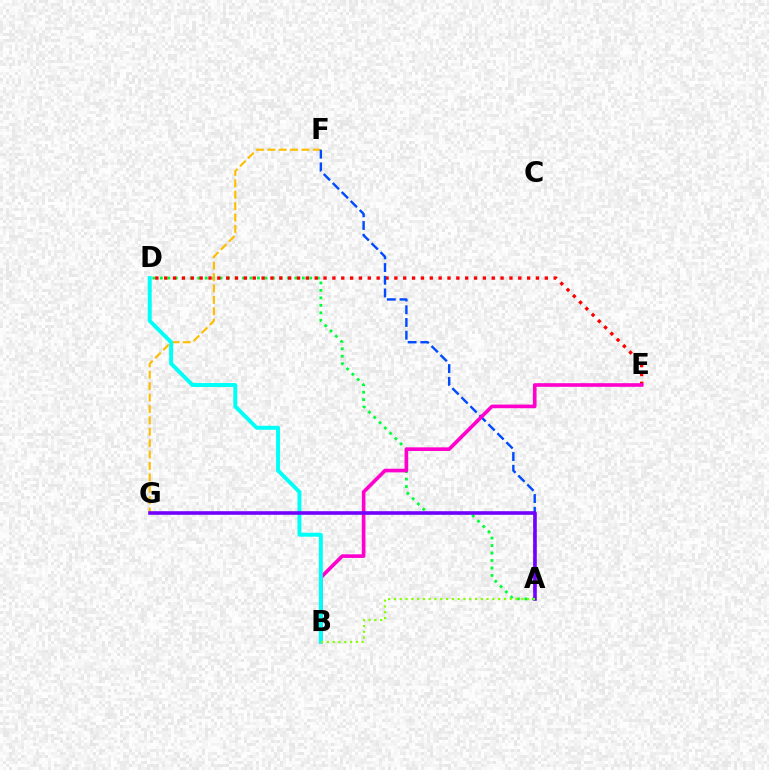{('A', 'D'): [{'color': '#00ff39', 'line_style': 'dotted', 'thickness': 2.03}], ('F', 'G'): [{'color': '#ffbd00', 'line_style': 'dashed', 'thickness': 1.55}], ('D', 'E'): [{'color': '#ff0000', 'line_style': 'dotted', 'thickness': 2.4}], ('A', 'F'): [{'color': '#004bff', 'line_style': 'dashed', 'thickness': 1.73}], ('B', 'E'): [{'color': '#ff00cf', 'line_style': 'solid', 'thickness': 2.62}], ('B', 'D'): [{'color': '#00fff6', 'line_style': 'solid', 'thickness': 2.84}], ('A', 'G'): [{'color': '#7200ff', 'line_style': 'solid', 'thickness': 2.58}], ('A', 'B'): [{'color': '#84ff00', 'line_style': 'dotted', 'thickness': 1.57}]}